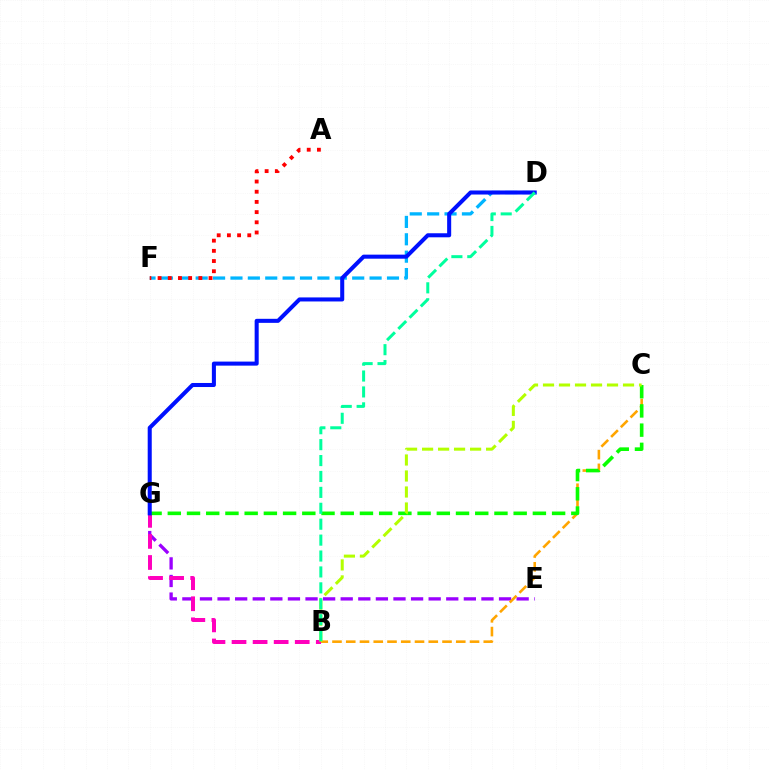{('D', 'F'): [{'color': '#00b5ff', 'line_style': 'dashed', 'thickness': 2.36}], ('E', 'G'): [{'color': '#9b00ff', 'line_style': 'dashed', 'thickness': 2.39}], ('A', 'F'): [{'color': '#ff0000', 'line_style': 'dotted', 'thickness': 2.77}], ('B', 'C'): [{'color': '#ffa500', 'line_style': 'dashed', 'thickness': 1.87}, {'color': '#b3ff00', 'line_style': 'dashed', 'thickness': 2.17}], ('B', 'G'): [{'color': '#ff00bd', 'line_style': 'dashed', 'thickness': 2.86}], ('C', 'G'): [{'color': '#08ff00', 'line_style': 'dashed', 'thickness': 2.61}], ('D', 'G'): [{'color': '#0010ff', 'line_style': 'solid', 'thickness': 2.91}], ('B', 'D'): [{'color': '#00ff9d', 'line_style': 'dashed', 'thickness': 2.16}]}